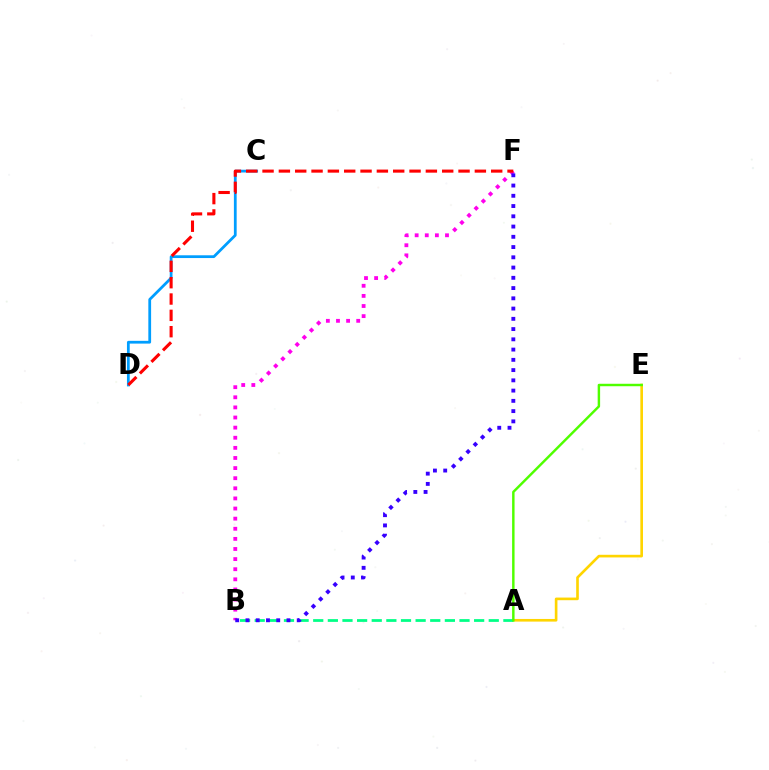{('A', 'E'): [{'color': '#ffd500', 'line_style': 'solid', 'thickness': 1.9}, {'color': '#4fff00', 'line_style': 'solid', 'thickness': 1.76}], ('C', 'D'): [{'color': '#009eff', 'line_style': 'solid', 'thickness': 1.99}], ('B', 'F'): [{'color': '#ff00ed', 'line_style': 'dotted', 'thickness': 2.75}, {'color': '#3700ff', 'line_style': 'dotted', 'thickness': 2.79}], ('A', 'B'): [{'color': '#00ff86', 'line_style': 'dashed', 'thickness': 1.99}], ('D', 'F'): [{'color': '#ff0000', 'line_style': 'dashed', 'thickness': 2.22}]}